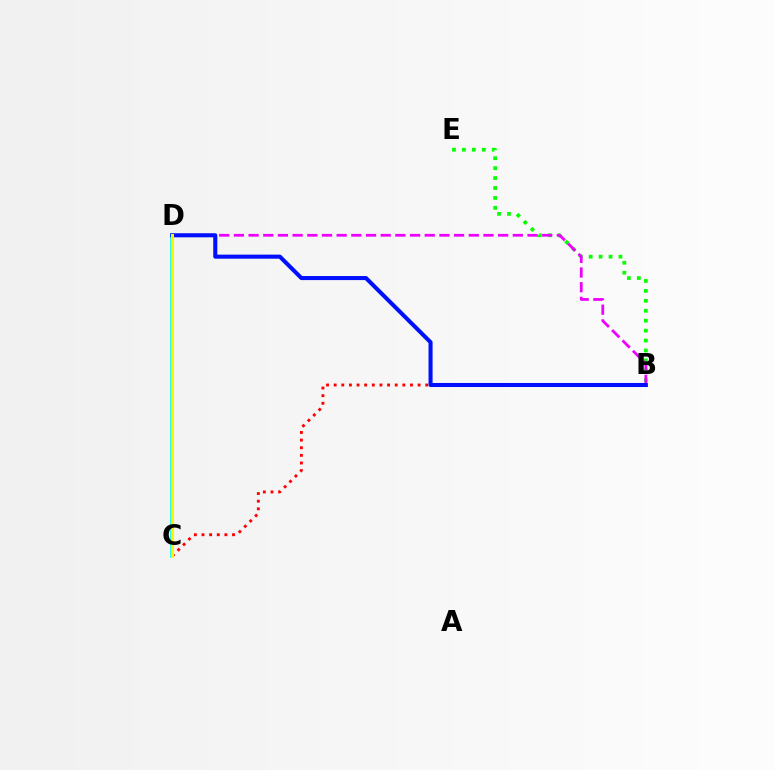{('B', 'C'): [{'color': '#ff0000', 'line_style': 'dotted', 'thickness': 2.07}], ('B', 'E'): [{'color': '#08ff00', 'line_style': 'dotted', 'thickness': 2.7}], ('C', 'D'): [{'color': '#00fff6', 'line_style': 'solid', 'thickness': 2.68}, {'color': '#fcf500', 'line_style': 'solid', 'thickness': 2.23}], ('B', 'D'): [{'color': '#ee00ff', 'line_style': 'dashed', 'thickness': 1.99}, {'color': '#0010ff', 'line_style': 'solid', 'thickness': 2.93}]}